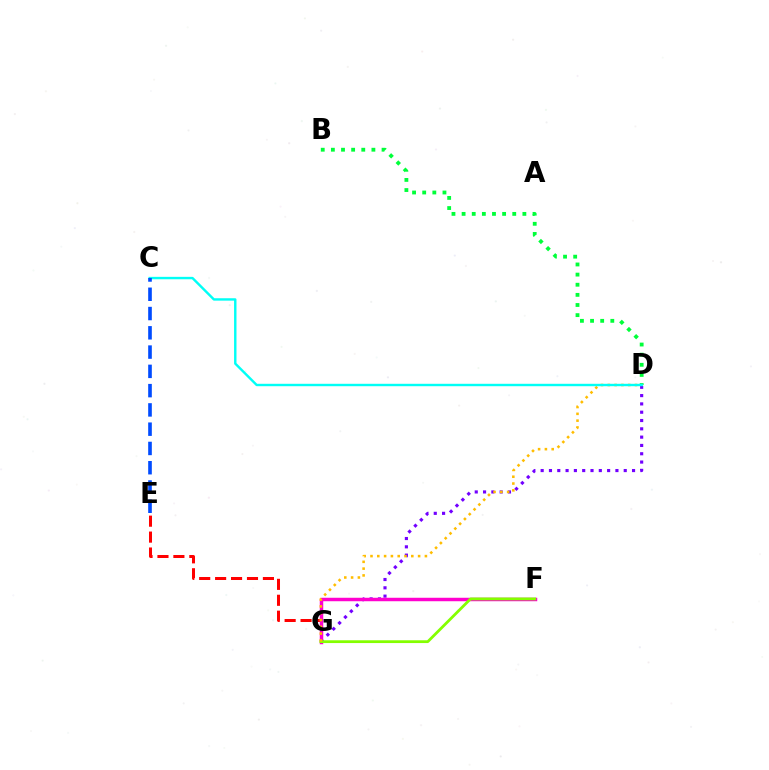{('B', 'D'): [{'color': '#00ff39', 'line_style': 'dotted', 'thickness': 2.75}], ('D', 'G'): [{'color': '#7200ff', 'line_style': 'dotted', 'thickness': 2.26}, {'color': '#ffbd00', 'line_style': 'dotted', 'thickness': 1.85}], ('E', 'G'): [{'color': '#ff0000', 'line_style': 'dashed', 'thickness': 2.16}], ('F', 'G'): [{'color': '#ff00cf', 'line_style': 'solid', 'thickness': 2.5}, {'color': '#84ff00', 'line_style': 'solid', 'thickness': 2.0}], ('C', 'D'): [{'color': '#00fff6', 'line_style': 'solid', 'thickness': 1.74}], ('C', 'E'): [{'color': '#004bff', 'line_style': 'dashed', 'thickness': 2.62}]}